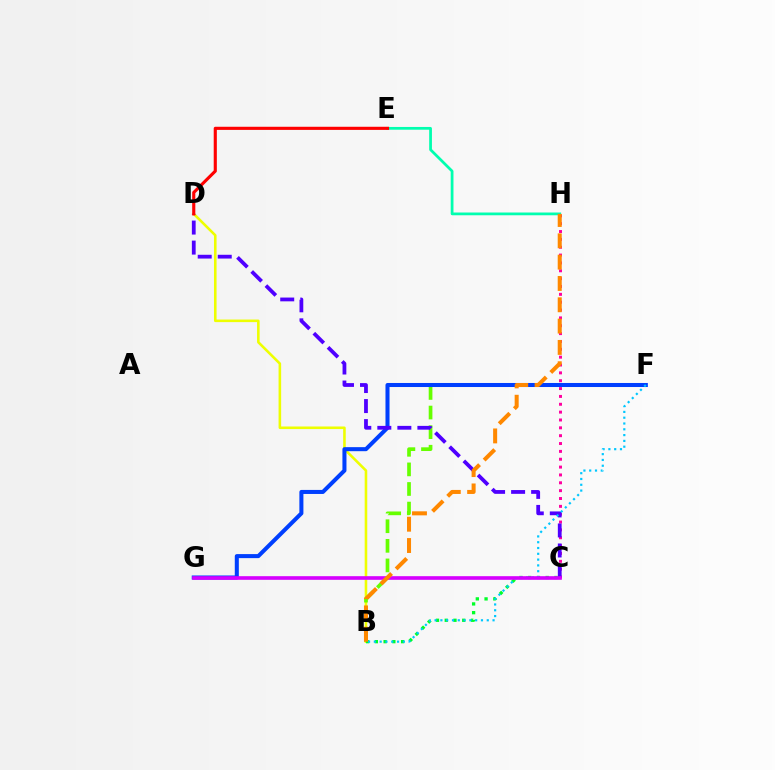{('B', 'D'): [{'color': '#eeff00', 'line_style': 'solid', 'thickness': 1.86}], ('B', 'F'): [{'color': '#66ff00', 'line_style': 'dashed', 'thickness': 2.66}, {'color': '#00c7ff', 'line_style': 'dotted', 'thickness': 1.57}], ('F', 'G'): [{'color': '#003fff', 'line_style': 'solid', 'thickness': 2.91}], ('B', 'C'): [{'color': '#00ff27', 'line_style': 'dotted', 'thickness': 2.38}], ('E', 'H'): [{'color': '#00ffaf', 'line_style': 'solid', 'thickness': 1.98}], ('C', 'H'): [{'color': '#ff00a0', 'line_style': 'dotted', 'thickness': 2.13}], ('C', 'D'): [{'color': '#4f00ff', 'line_style': 'dashed', 'thickness': 2.72}], ('D', 'E'): [{'color': '#ff0000', 'line_style': 'solid', 'thickness': 2.25}], ('C', 'G'): [{'color': '#d600ff', 'line_style': 'solid', 'thickness': 2.62}], ('B', 'H'): [{'color': '#ff8800', 'line_style': 'dashed', 'thickness': 2.9}]}